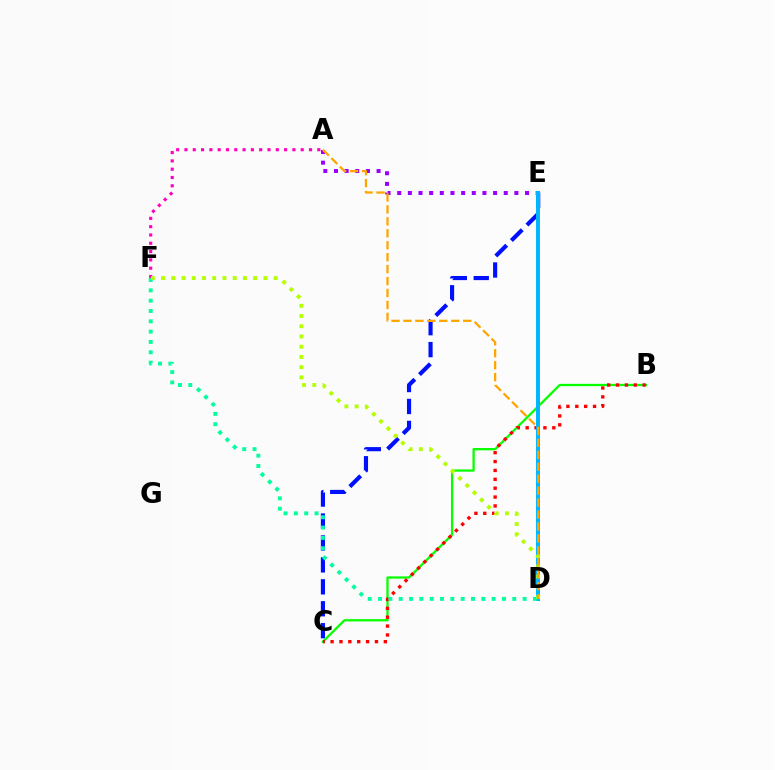{('C', 'E'): [{'color': '#0010ff', 'line_style': 'dashed', 'thickness': 2.98}], ('B', 'C'): [{'color': '#08ff00', 'line_style': 'solid', 'thickness': 1.64}, {'color': '#ff0000', 'line_style': 'dotted', 'thickness': 2.41}], ('A', 'E'): [{'color': '#9b00ff', 'line_style': 'dotted', 'thickness': 2.89}], ('A', 'F'): [{'color': '#ff00bd', 'line_style': 'dotted', 'thickness': 2.26}], ('D', 'E'): [{'color': '#00b5ff', 'line_style': 'solid', 'thickness': 2.84}], ('D', 'F'): [{'color': '#00ff9d', 'line_style': 'dotted', 'thickness': 2.81}, {'color': '#b3ff00', 'line_style': 'dotted', 'thickness': 2.78}], ('A', 'D'): [{'color': '#ffa500', 'line_style': 'dashed', 'thickness': 1.62}]}